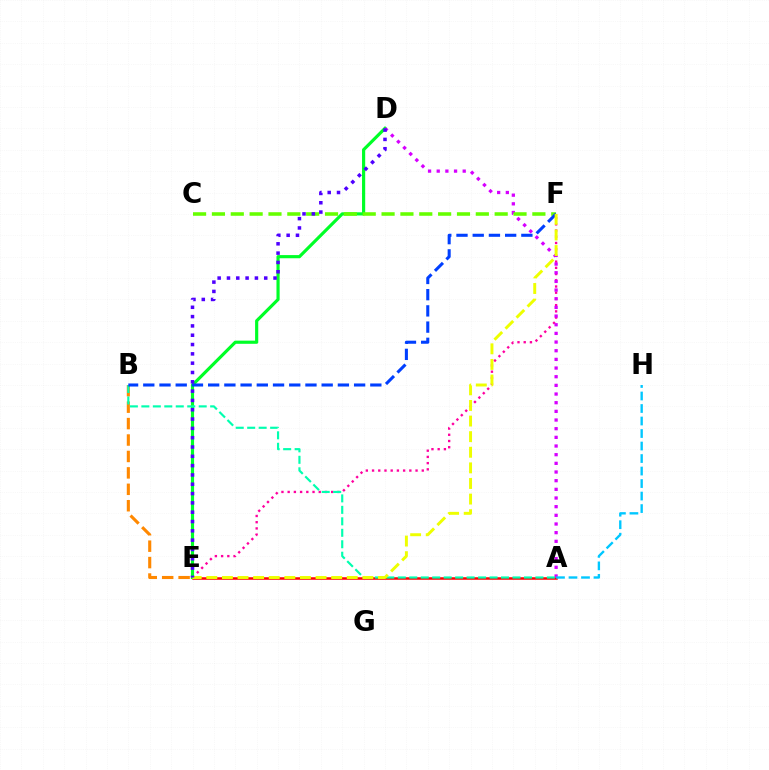{('A', 'E'): [{'color': '#ff0000', 'line_style': 'solid', 'thickness': 1.8}], ('E', 'F'): [{'color': '#ff00a0', 'line_style': 'dotted', 'thickness': 1.69}, {'color': '#eeff00', 'line_style': 'dashed', 'thickness': 2.12}], ('B', 'E'): [{'color': '#ff8800', 'line_style': 'dashed', 'thickness': 2.23}], ('D', 'E'): [{'color': '#00ff27', 'line_style': 'solid', 'thickness': 2.28}, {'color': '#4f00ff', 'line_style': 'dotted', 'thickness': 2.53}], ('A', 'D'): [{'color': '#d600ff', 'line_style': 'dotted', 'thickness': 2.35}], ('A', 'H'): [{'color': '#00c7ff', 'line_style': 'dashed', 'thickness': 1.7}], ('C', 'F'): [{'color': '#66ff00', 'line_style': 'dashed', 'thickness': 2.56}], ('A', 'B'): [{'color': '#00ffaf', 'line_style': 'dashed', 'thickness': 1.56}], ('B', 'F'): [{'color': '#003fff', 'line_style': 'dashed', 'thickness': 2.2}]}